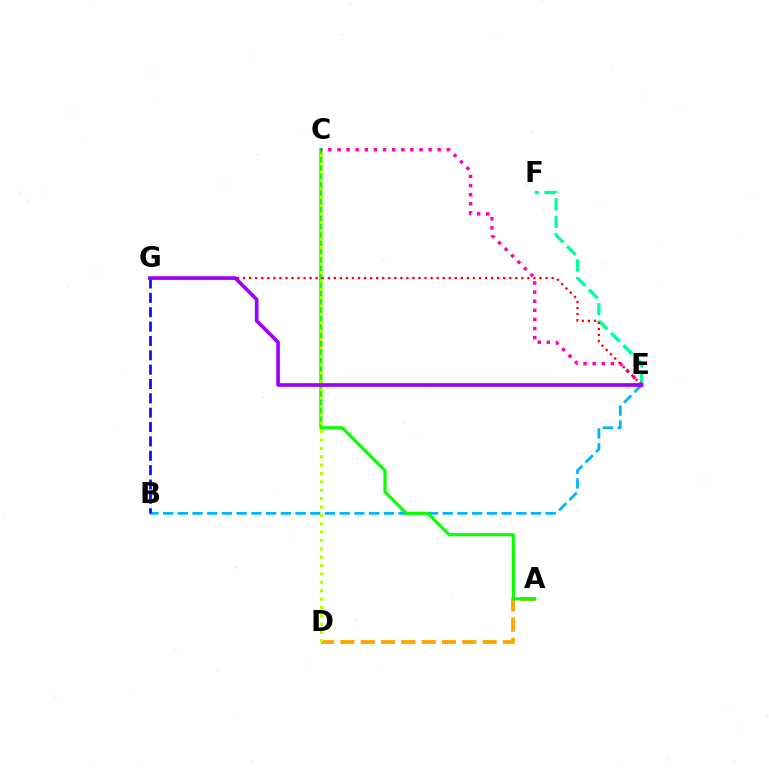{('A', 'D'): [{'color': '#ffa500', 'line_style': 'dashed', 'thickness': 2.76}], ('B', 'E'): [{'color': '#00b5ff', 'line_style': 'dashed', 'thickness': 2.0}], ('A', 'C'): [{'color': '#08ff00', 'line_style': 'solid', 'thickness': 2.29}], ('C', 'D'): [{'color': '#b3ff00', 'line_style': 'dotted', 'thickness': 2.27}], ('B', 'G'): [{'color': '#0010ff', 'line_style': 'dashed', 'thickness': 1.95}], ('E', 'F'): [{'color': '#00ff9d', 'line_style': 'dashed', 'thickness': 2.38}], ('C', 'E'): [{'color': '#ff00bd', 'line_style': 'dotted', 'thickness': 2.47}], ('E', 'G'): [{'color': '#ff0000', 'line_style': 'dotted', 'thickness': 1.64}, {'color': '#9b00ff', 'line_style': 'solid', 'thickness': 2.63}]}